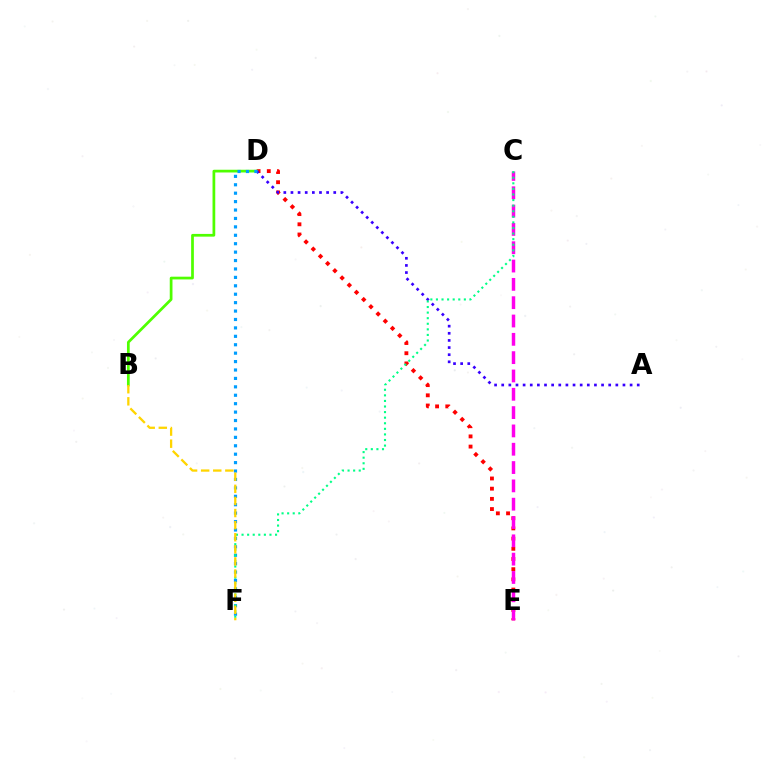{('D', 'E'): [{'color': '#ff0000', 'line_style': 'dotted', 'thickness': 2.77}], ('B', 'D'): [{'color': '#4fff00', 'line_style': 'solid', 'thickness': 1.96}], ('C', 'E'): [{'color': '#ff00ed', 'line_style': 'dashed', 'thickness': 2.49}], ('A', 'D'): [{'color': '#3700ff', 'line_style': 'dotted', 'thickness': 1.94}], ('D', 'F'): [{'color': '#009eff', 'line_style': 'dotted', 'thickness': 2.29}], ('C', 'F'): [{'color': '#00ff86', 'line_style': 'dotted', 'thickness': 1.52}], ('B', 'F'): [{'color': '#ffd500', 'line_style': 'dashed', 'thickness': 1.64}]}